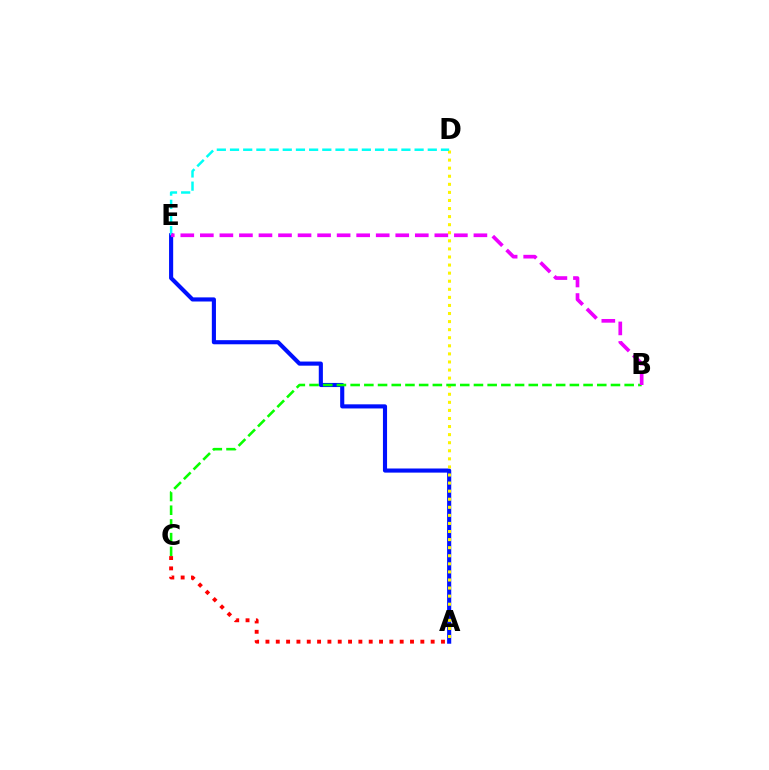{('A', 'E'): [{'color': '#0010ff', 'line_style': 'solid', 'thickness': 2.97}], ('A', 'D'): [{'color': '#fcf500', 'line_style': 'dotted', 'thickness': 2.19}], ('B', 'C'): [{'color': '#08ff00', 'line_style': 'dashed', 'thickness': 1.86}], ('A', 'C'): [{'color': '#ff0000', 'line_style': 'dotted', 'thickness': 2.81}], ('D', 'E'): [{'color': '#00fff6', 'line_style': 'dashed', 'thickness': 1.79}], ('B', 'E'): [{'color': '#ee00ff', 'line_style': 'dashed', 'thickness': 2.65}]}